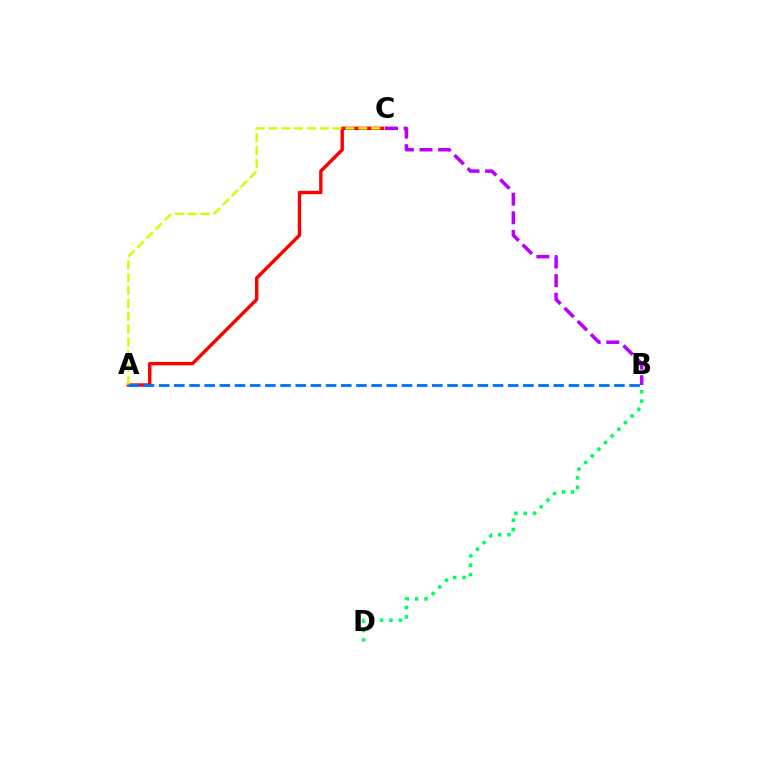{('A', 'C'): [{'color': '#ff0000', 'line_style': 'solid', 'thickness': 2.45}, {'color': '#d1ff00', 'line_style': 'dashed', 'thickness': 1.74}], ('B', 'C'): [{'color': '#b900ff', 'line_style': 'dashed', 'thickness': 2.53}], ('B', 'D'): [{'color': '#00ff5c', 'line_style': 'dotted', 'thickness': 2.55}], ('A', 'B'): [{'color': '#0074ff', 'line_style': 'dashed', 'thickness': 2.06}]}